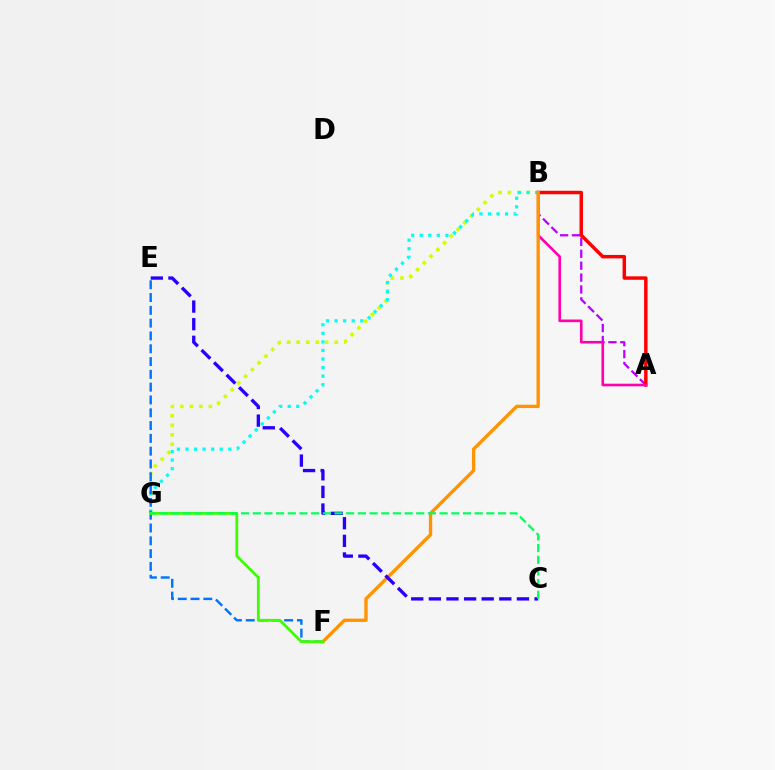{('B', 'G'): [{'color': '#d1ff00', 'line_style': 'dotted', 'thickness': 2.59}, {'color': '#00fff6', 'line_style': 'dotted', 'thickness': 2.33}], ('A', 'B'): [{'color': '#b900ff', 'line_style': 'dashed', 'thickness': 1.62}, {'color': '#ff0000', 'line_style': 'solid', 'thickness': 2.48}, {'color': '#ff00ac', 'line_style': 'solid', 'thickness': 1.89}], ('E', 'F'): [{'color': '#0074ff', 'line_style': 'dashed', 'thickness': 1.74}], ('B', 'F'): [{'color': '#ff9400', 'line_style': 'solid', 'thickness': 2.4}], ('F', 'G'): [{'color': '#3dff00', 'line_style': 'solid', 'thickness': 2.01}], ('C', 'E'): [{'color': '#2500ff', 'line_style': 'dashed', 'thickness': 2.39}], ('C', 'G'): [{'color': '#00ff5c', 'line_style': 'dashed', 'thickness': 1.59}]}